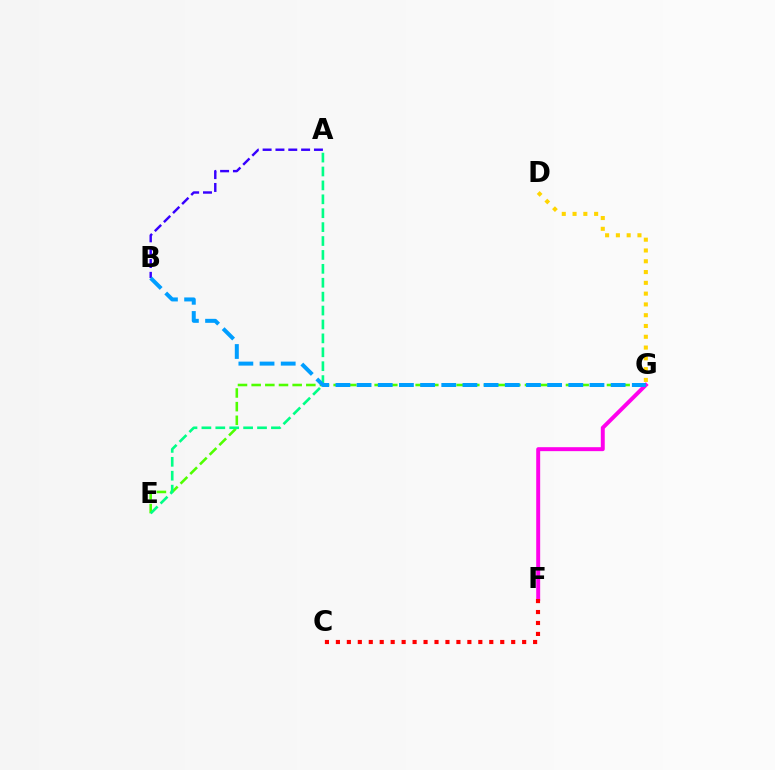{('F', 'G'): [{'color': '#ff00ed', 'line_style': 'solid', 'thickness': 2.85}], ('E', 'G'): [{'color': '#4fff00', 'line_style': 'dashed', 'thickness': 1.86}], ('C', 'F'): [{'color': '#ff0000', 'line_style': 'dotted', 'thickness': 2.98}], ('D', 'G'): [{'color': '#ffd500', 'line_style': 'dotted', 'thickness': 2.93}], ('A', 'B'): [{'color': '#3700ff', 'line_style': 'dashed', 'thickness': 1.74}], ('A', 'E'): [{'color': '#00ff86', 'line_style': 'dashed', 'thickness': 1.89}], ('B', 'G'): [{'color': '#009eff', 'line_style': 'dashed', 'thickness': 2.88}]}